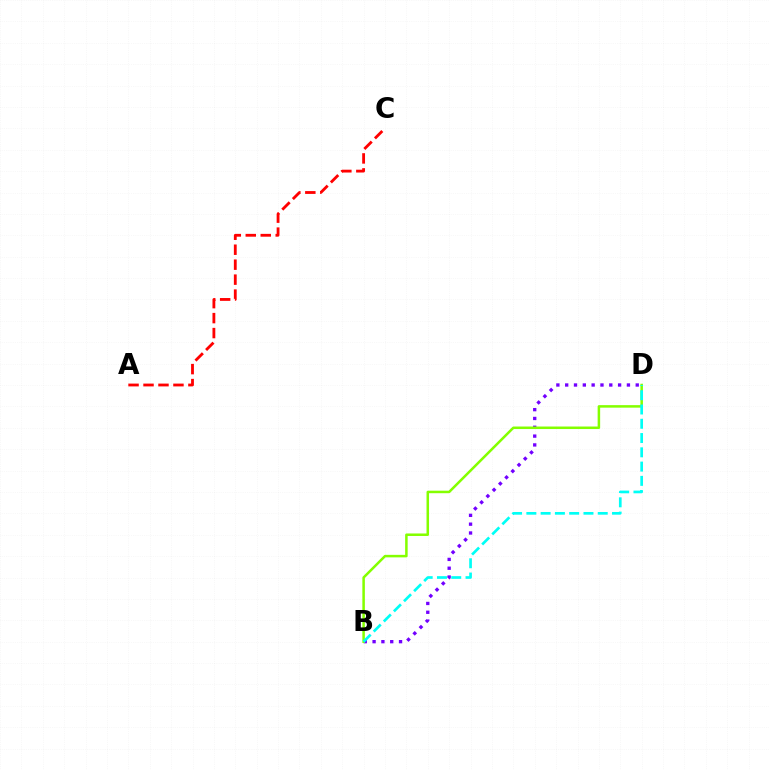{('A', 'C'): [{'color': '#ff0000', 'line_style': 'dashed', 'thickness': 2.03}], ('B', 'D'): [{'color': '#7200ff', 'line_style': 'dotted', 'thickness': 2.4}, {'color': '#84ff00', 'line_style': 'solid', 'thickness': 1.81}, {'color': '#00fff6', 'line_style': 'dashed', 'thickness': 1.94}]}